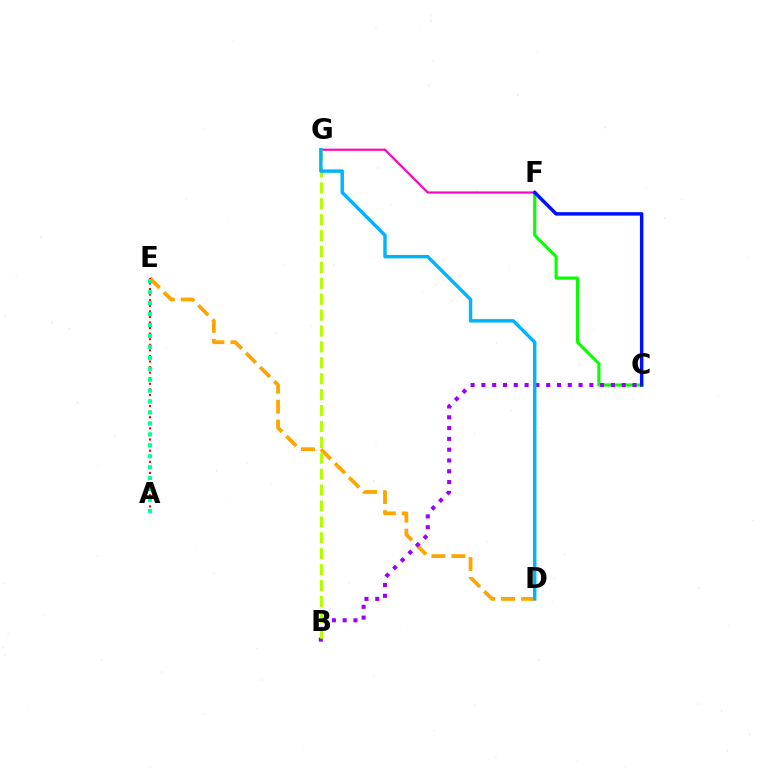{('C', 'F'): [{'color': '#08ff00', 'line_style': 'solid', 'thickness': 2.24}, {'color': '#0010ff', 'line_style': 'solid', 'thickness': 2.49}], ('D', 'E'): [{'color': '#ffa500', 'line_style': 'dashed', 'thickness': 2.71}], ('F', 'G'): [{'color': '#ff00bd', 'line_style': 'solid', 'thickness': 1.55}], ('A', 'E'): [{'color': '#ff0000', 'line_style': 'dotted', 'thickness': 1.51}, {'color': '#00ff9d', 'line_style': 'dotted', 'thickness': 2.97}], ('B', 'C'): [{'color': '#9b00ff', 'line_style': 'dotted', 'thickness': 2.93}], ('B', 'G'): [{'color': '#b3ff00', 'line_style': 'dashed', 'thickness': 2.16}], ('D', 'G'): [{'color': '#00b5ff', 'line_style': 'solid', 'thickness': 2.46}]}